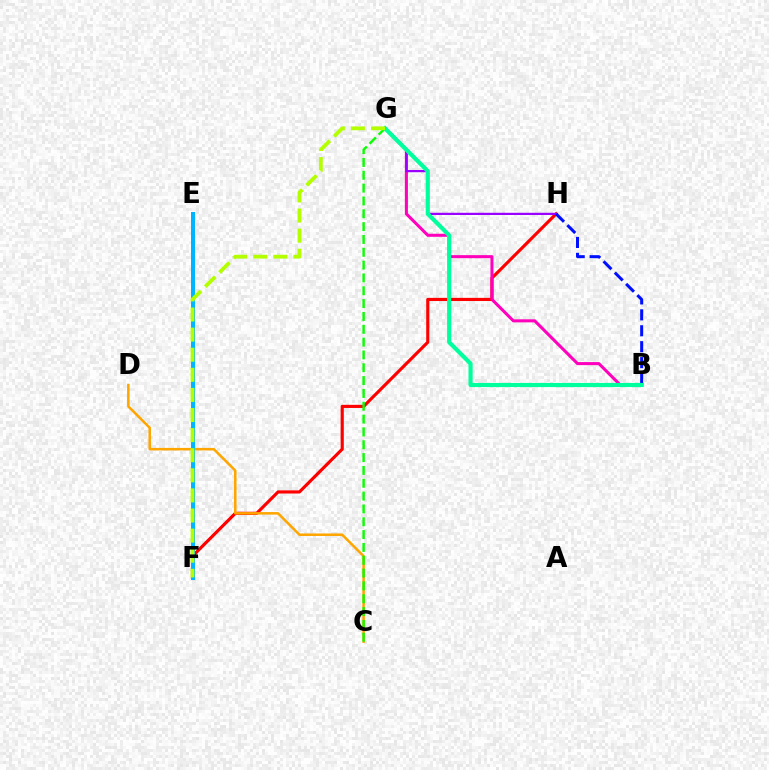{('F', 'H'): [{'color': '#ff0000', 'line_style': 'solid', 'thickness': 2.27}], ('B', 'G'): [{'color': '#ff00bd', 'line_style': 'solid', 'thickness': 2.19}, {'color': '#00ff9d', 'line_style': 'solid', 'thickness': 2.98}], ('G', 'H'): [{'color': '#9b00ff', 'line_style': 'solid', 'thickness': 1.59}], ('B', 'H'): [{'color': '#0010ff', 'line_style': 'dashed', 'thickness': 2.16}], ('C', 'D'): [{'color': '#ffa500', 'line_style': 'solid', 'thickness': 1.81}], ('E', 'F'): [{'color': '#00b5ff', 'line_style': 'solid', 'thickness': 2.87}], ('C', 'G'): [{'color': '#08ff00', 'line_style': 'dashed', 'thickness': 1.74}], ('F', 'G'): [{'color': '#b3ff00', 'line_style': 'dashed', 'thickness': 2.73}]}